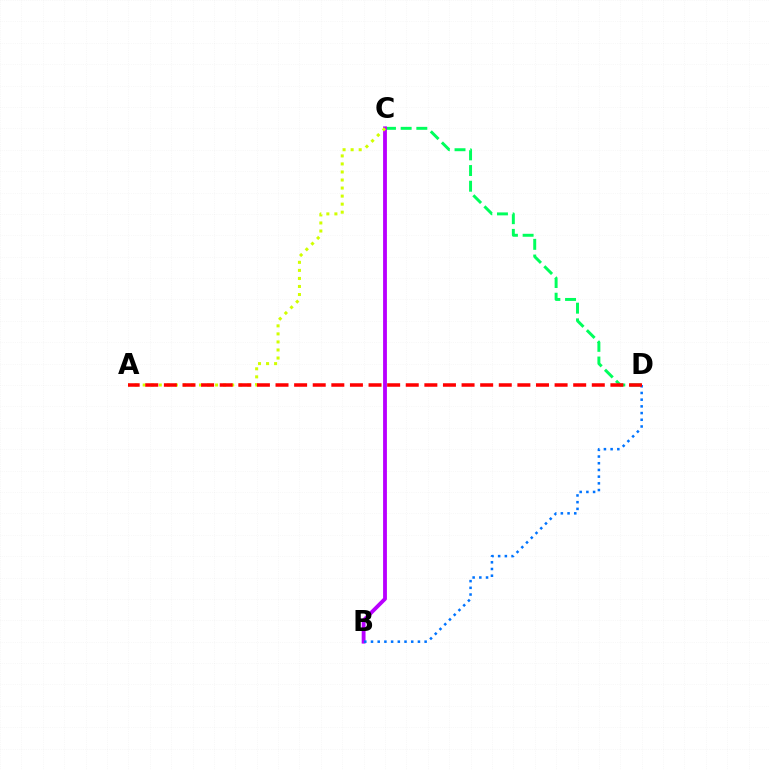{('C', 'D'): [{'color': '#00ff5c', 'line_style': 'dashed', 'thickness': 2.13}], ('B', 'C'): [{'color': '#b900ff', 'line_style': 'solid', 'thickness': 2.76}], ('B', 'D'): [{'color': '#0074ff', 'line_style': 'dotted', 'thickness': 1.82}], ('A', 'C'): [{'color': '#d1ff00', 'line_style': 'dotted', 'thickness': 2.18}], ('A', 'D'): [{'color': '#ff0000', 'line_style': 'dashed', 'thickness': 2.53}]}